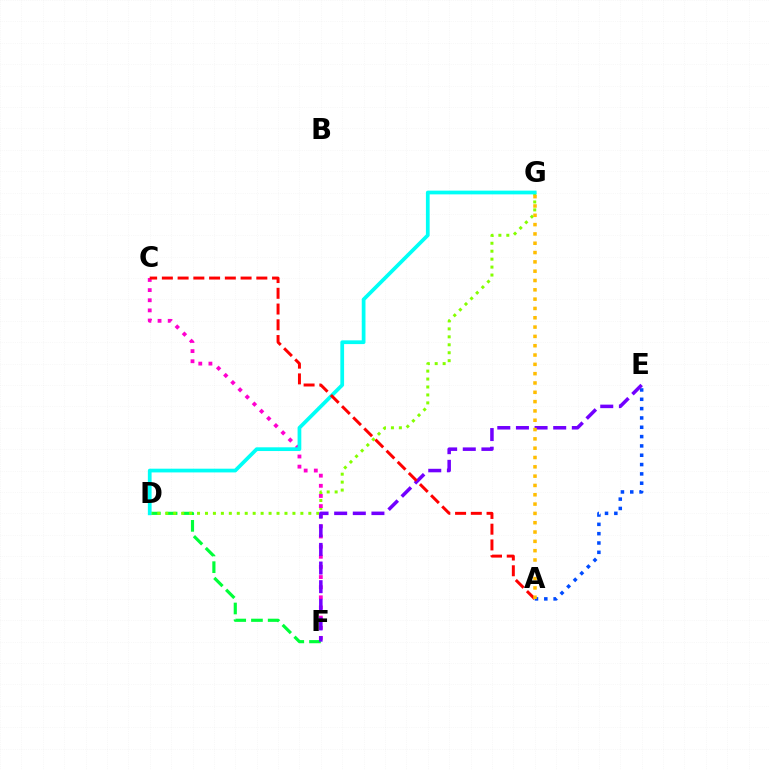{('D', 'F'): [{'color': '#00ff39', 'line_style': 'dashed', 'thickness': 2.27}], ('A', 'E'): [{'color': '#004bff', 'line_style': 'dotted', 'thickness': 2.53}], ('D', 'G'): [{'color': '#84ff00', 'line_style': 'dotted', 'thickness': 2.16}, {'color': '#00fff6', 'line_style': 'solid', 'thickness': 2.69}], ('C', 'F'): [{'color': '#ff00cf', 'line_style': 'dotted', 'thickness': 2.75}], ('E', 'F'): [{'color': '#7200ff', 'line_style': 'dashed', 'thickness': 2.53}], ('A', 'C'): [{'color': '#ff0000', 'line_style': 'dashed', 'thickness': 2.14}], ('A', 'G'): [{'color': '#ffbd00', 'line_style': 'dotted', 'thickness': 2.53}]}